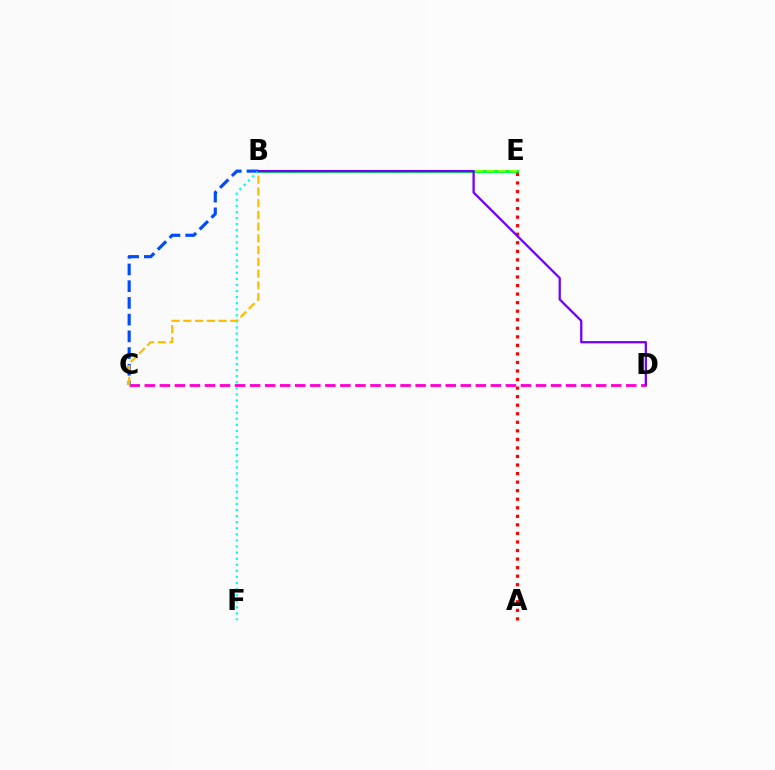{('B', 'E'): [{'color': '#00ff39', 'line_style': 'solid', 'thickness': 2.18}, {'color': '#84ff00', 'line_style': 'dashed', 'thickness': 1.53}], ('C', 'D'): [{'color': '#ff00cf', 'line_style': 'dashed', 'thickness': 2.04}], ('A', 'E'): [{'color': '#ff0000', 'line_style': 'dotted', 'thickness': 2.32}], ('B', 'C'): [{'color': '#004bff', 'line_style': 'dashed', 'thickness': 2.27}, {'color': '#ffbd00', 'line_style': 'dashed', 'thickness': 1.59}], ('B', 'F'): [{'color': '#00fff6', 'line_style': 'dotted', 'thickness': 1.65}], ('B', 'D'): [{'color': '#7200ff', 'line_style': 'solid', 'thickness': 1.64}]}